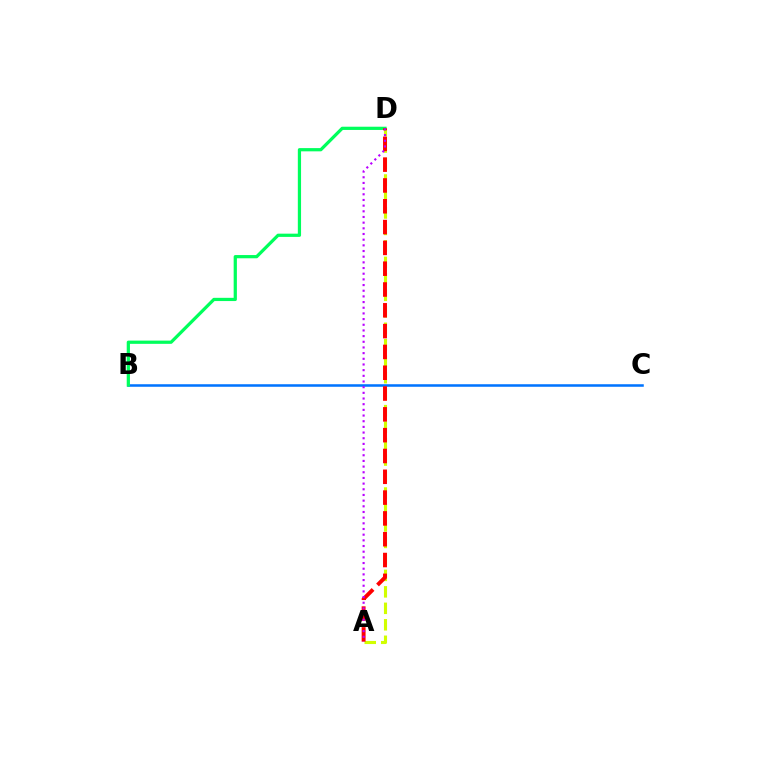{('A', 'D'): [{'color': '#d1ff00', 'line_style': 'dashed', 'thickness': 2.24}, {'color': '#ff0000', 'line_style': 'dashed', 'thickness': 2.83}, {'color': '#b900ff', 'line_style': 'dotted', 'thickness': 1.54}], ('B', 'C'): [{'color': '#0074ff', 'line_style': 'solid', 'thickness': 1.83}], ('B', 'D'): [{'color': '#00ff5c', 'line_style': 'solid', 'thickness': 2.33}]}